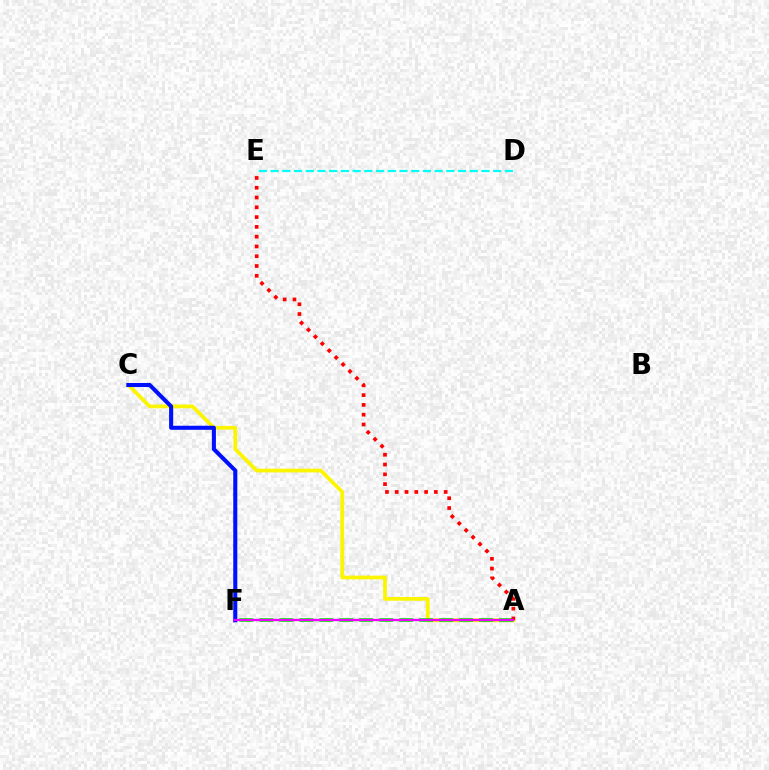{('A', 'C'): [{'color': '#fcf500', 'line_style': 'solid', 'thickness': 2.68}], ('A', 'F'): [{'color': '#08ff00', 'line_style': 'dashed', 'thickness': 2.71}, {'color': '#ee00ff', 'line_style': 'solid', 'thickness': 1.69}], ('C', 'F'): [{'color': '#0010ff', 'line_style': 'solid', 'thickness': 2.92}], ('D', 'E'): [{'color': '#00fff6', 'line_style': 'dashed', 'thickness': 1.59}], ('A', 'E'): [{'color': '#ff0000', 'line_style': 'dotted', 'thickness': 2.66}]}